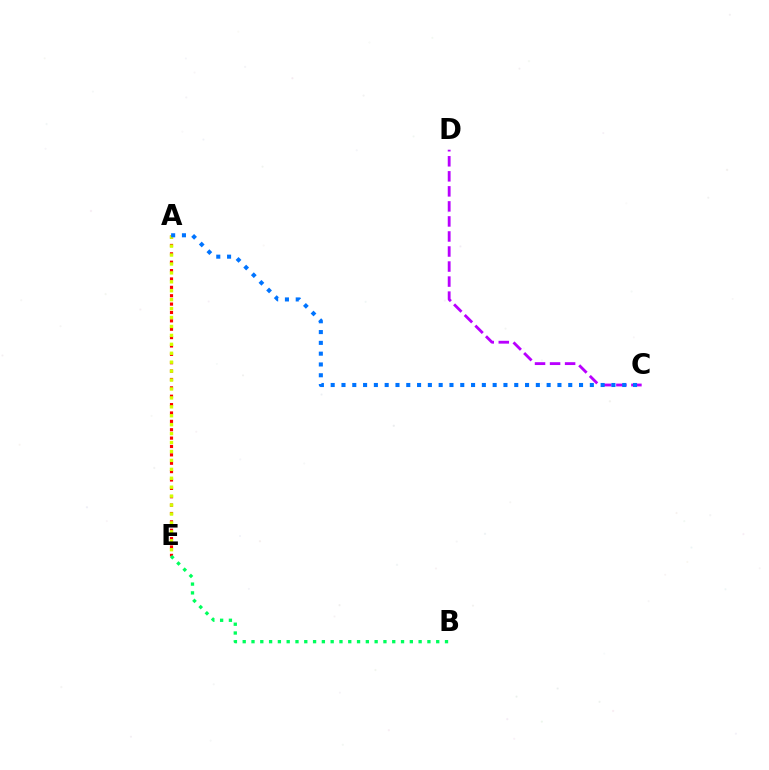{('A', 'E'): [{'color': '#ff0000', 'line_style': 'dotted', 'thickness': 2.28}, {'color': '#d1ff00', 'line_style': 'dotted', 'thickness': 2.43}], ('C', 'D'): [{'color': '#b900ff', 'line_style': 'dashed', 'thickness': 2.04}], ('B', 'E'): [{'color': '#00ff5c', 'line_style': 'dotted', 'thickness': 2.39}], ('A', 'C'): [{'color': '#0074ff', 'line_style': 'dotted', 'thickness': 2.93}]}